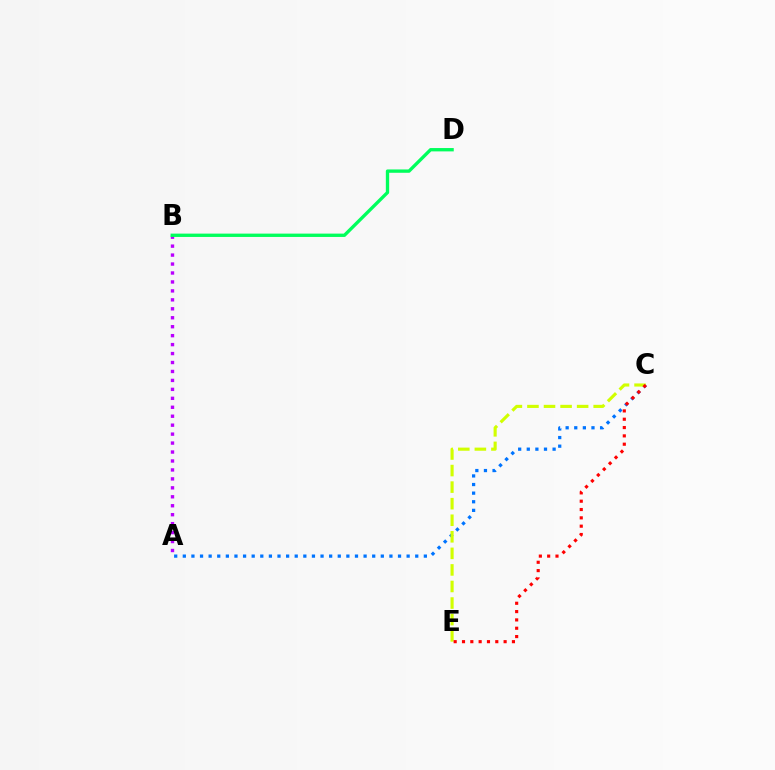{('A', 'B'): [{'color': '#b900ff', 'line_style': 'dotted', 'thickness': 2.43}], ('A', 'C'): [{'color': '#0074ff', 'line_style': 'dotted', 'thickness': 2.34}], ('C', 'E'): [{'color': '#d1ff00', 'line_style': 'dashed', 'thickness': 2.25}, {'color': '#ff0000', 'line_style': 'dotted', 'thickness': 2.26}], ('B', 'D'): [{'color': '#00ff5c', 'line_style': 'solid', 'thickness': 2.4}]}